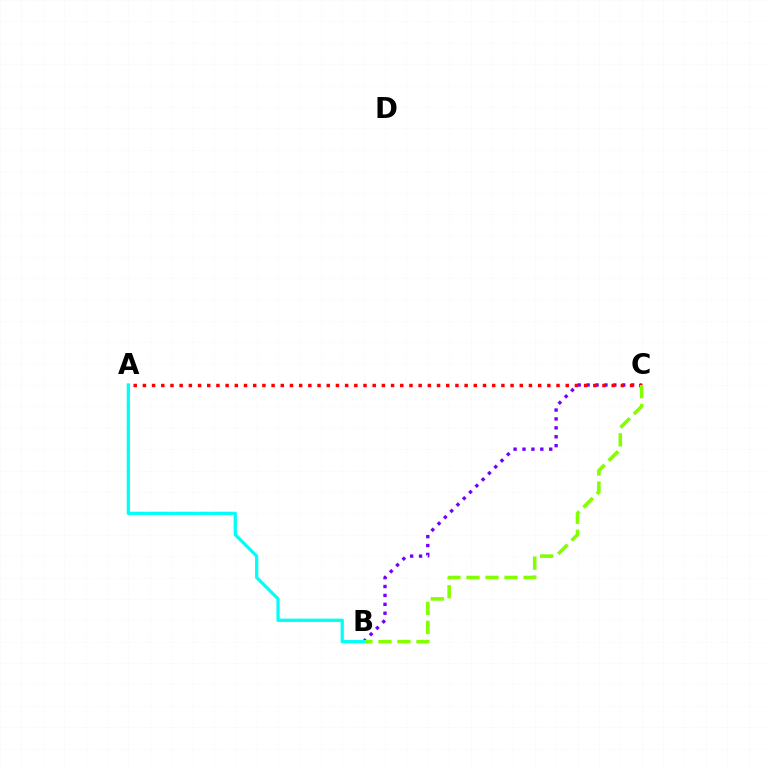{('B', 'C'): [{'color': '#7200ff', 'line_style': 'dotted', 'thickness': 2.42}, {'color': '#84ff00', 'line_style': 'dashed', 'thickness': 2.58}], ('A', 'C'): [{'color': '#ff0000', 'line_style': 'dotted', 'thickness': 2.5}], ('A', 'B'): [{'color': '#00fff6', 'line_style': 'solid', 'thickness': 2.35}]}